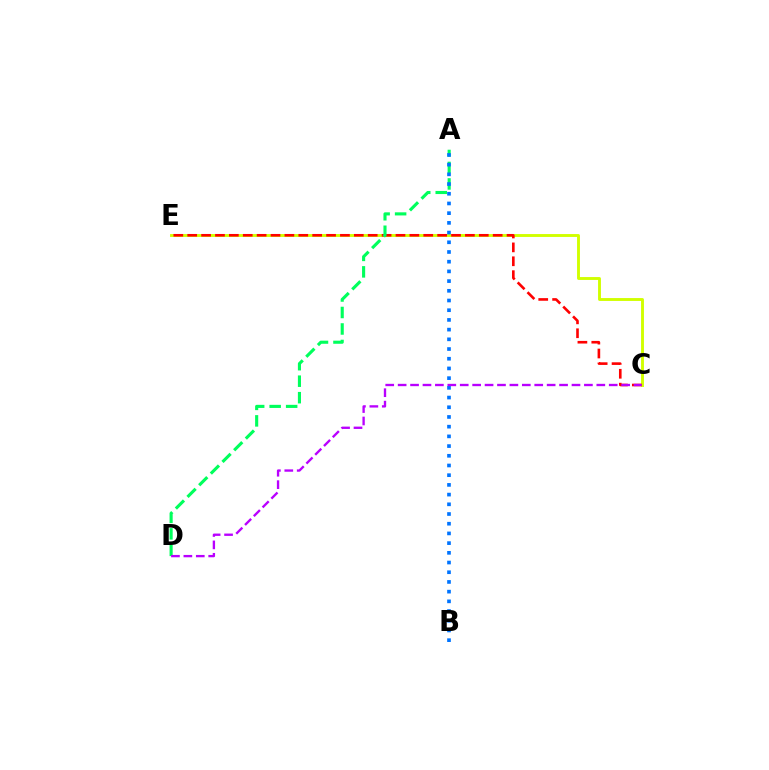{('C', 'E'): [{'color': '#d1ff00', 'line_style': 'solid', 'thickness': 2.08}, {'color': '#ff0000', 'line_style': 'dashed', 'thickness': 1.89}], ('A', 'D'): [{'color': '#00ff5c', 'line_style': 'dashed', 'thickness': 2.24}], ('A', 'B'): [{'color': '#0074ff', 'line_style': 'dotted', 'thickness': 2.64}], ('C', 'D'): [{'color': '#b900ff', 'line_style': 'dashed', 'thickness': 1.69}]}